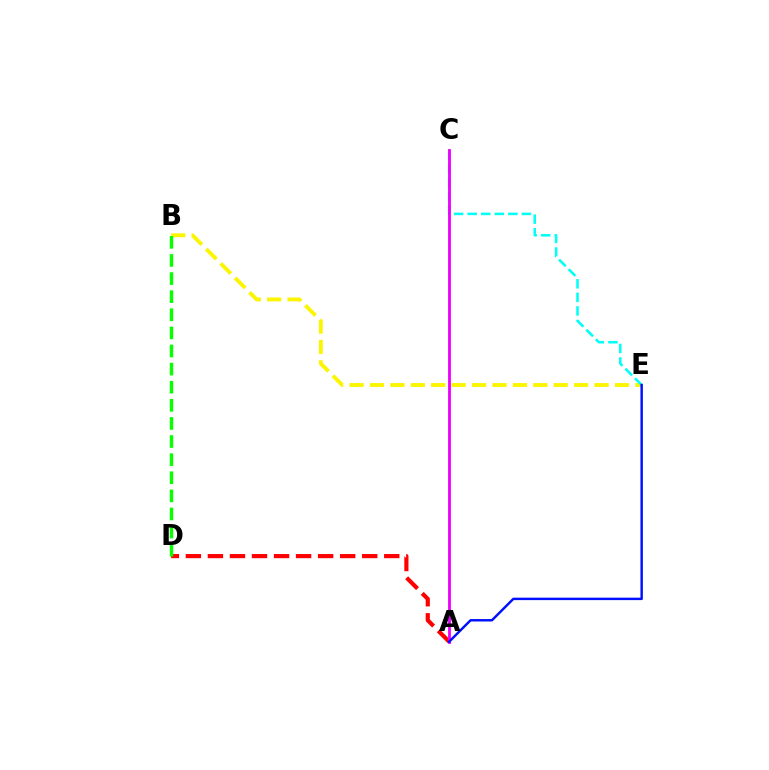{('B', 'E'): [{'color': '#fcf500', 'line_style': 'dashed', 'thickness': 2.77}], ('C', 'E'): [{'color': '#00fff6', 'line_style': 'dashed', 'thickness': 1.84}], ('A', 'D'): [{'color': '#ff0000', 'line_style': 'dashed', 'thickness': 2.99}], ('A', 'C'): [{'color': '#ee00ff', 'line_style': 'solid', 'thickness': 2.04}], ('B', 'D'): [{'color': '#08ff00', 'line_style': 'dashed', 'thickness': 2.46}], ('A', 'E'): [{'color': '#0010ff', 'line_style': 'solid', 'thickness': 1.76}]}